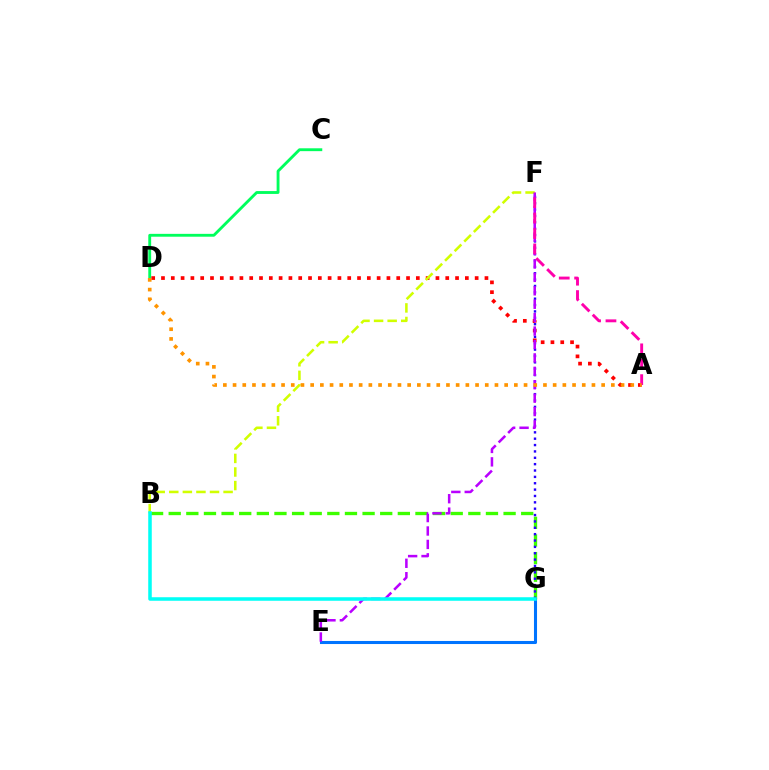{('B', 'G'): [{'color': '#3dff00', 'line_style': 'dashed', 'thickness': 2.39}, {'color': '#00fff6', 'line_style': 'solid', 'thickness': 2.54}], ('C', 'D'): [{'color': '#00ff5c', 'line_style': 'solid', 'thickness': 2.06}], ('E', 'G'): [{'color': '#0074ff', 'line_style': 'solid', 'thickness': 2.21}], ('A', 'D'): [{'color': '#ff0000', 'line_style': 'dotted', 'thickness': 2.66}, {'color': '#ff9400', 'line_style': 'dotted', 'thickness': 2.64}], ('B', 'F'): [{'color': '#d1ff00', 'line_style': 'dashed', 'thickness': 1.84}], ('F', 'G'): [{'color': '#2500ff', 'line_style': 'dotted', 'thickness': 1.73}], ('E', 'F'): [{'color': '#b900ff', 'line_style': 'dashed', 'thickness': 1.82}], ('A', 'F'): [{'color': '#ff00ac', 'line_style': 'dashed', 'thickness': 2.09}]}